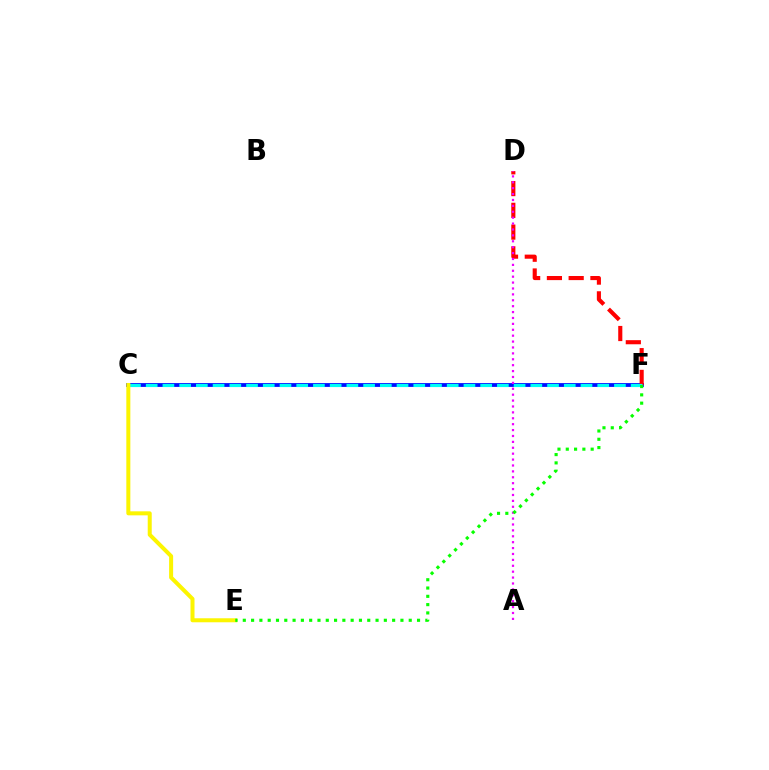{('C', 'F'): [{'color': '#0010ff', 'line_style': 'solid', 'thickness': 2.74}, {'color': '#00fff6', 'line_style': 'dashed', 'thickness': 2.27}], ('D', 'F'): [{'color': '#ff0000', 'line_style': 'dashed', 'thickness': 2.96}], ('A', 'D'): [{'color': '#ee00ff', 'line_style': 'dotted', 'thickness': 1.6}], ('C', 'E'): [{'color': '#fcf500', 'line_style': 'solid', 'thickness': 2.89}], ('E', 'F'): [{'color': '#08ff00', 'line_style': 'dotted', 'thickness': 2.25}]}